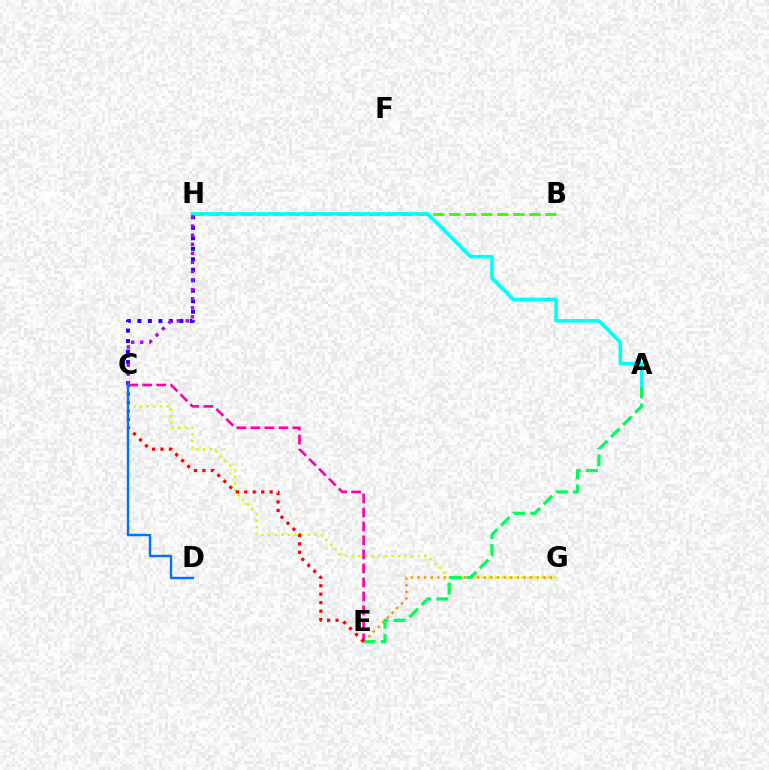{('B', 'H'): [{'color': '#3dff00', 'line_style': 'dashed', 'thickness': 2.18}], ('E', 'G'): [{'color': '#ff9400', 'line_style': 'dotted', 'thickness': 1.8}], ('C', 'G'): [{'color': '#d1ff00', 'line_style': 'dotted', 'thickness': 1.79}], ('A', 'E'): [{'color': '#00ff5c', 'line_style': 'dashed', 'thickness': 2.33}], ('C', 'E'): [{'color': '#ff00ac', 'line_style': 'dashed', 'thickness': 1.9}, {'color': '#ff0000', 'line_style': 'dotted', 'thickness': 2.3}], ('C', 'H'): [{'color': '#2500ff', 'line_style': 'dotted', 'thickness': 2.85}, {'color': '#b900ff', 'line_style': 'dotted', 'thickness': 2.47}], ('A', 'H'): [{'color': '#00fff6', 'line_style': 'solid', 'thickness': 2.57}], ('C', 'D'): [{'color': '#0074ff', 'line_style': 'solid', 'thickness': 1.74}]}